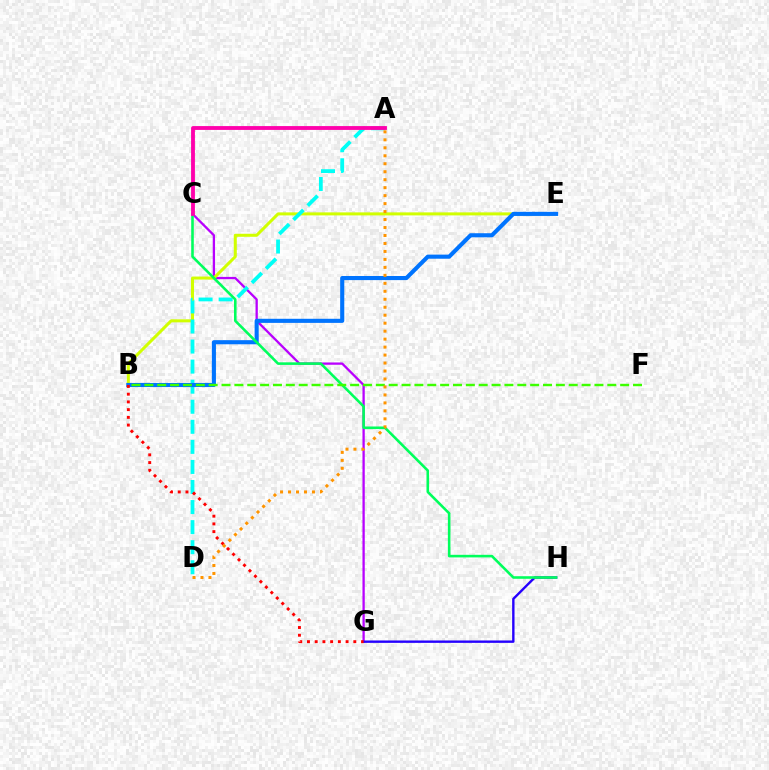{('C', 'G'): [{'color': '#b900ff', 'line_style': 'solid', 'thickness': 1.65}], ('G', 'H'): [{'color': '#2500ff', 'line_style': 'solid', 'thickness': 1.72}], ('B', 'E'): [{'color': '#d1ff00', 'line_style': 'solid', 'thickness': 2.18}, {'color': '#0074ff', 'line_style': 'solid', 'thickness': 2.95}], ('A', 'D'): [{'color': '#00fff6', 'line_style': 'dashed', 'thickness': 2.73}, {'color': '#ff9400', 'line_style': 'dotted', 'thickness': 2.17}], ('C', 'H'): [{'color': '#00ff5c', 'line_style': 'solid', 'thickness': 1.86}], ('B', 'F'): [{'color': '#3dff00', 'line_style': 'dashed', 'thickness': 1.75}], ('B', 'G'): [{'color': '#ff0000', 'line_style': 'dotted', 'thickness': 2.1}], ('A', 'C'): [{'color': '#ff00ac', 'line_style': 'solid', 'thickness': 2.76}]}